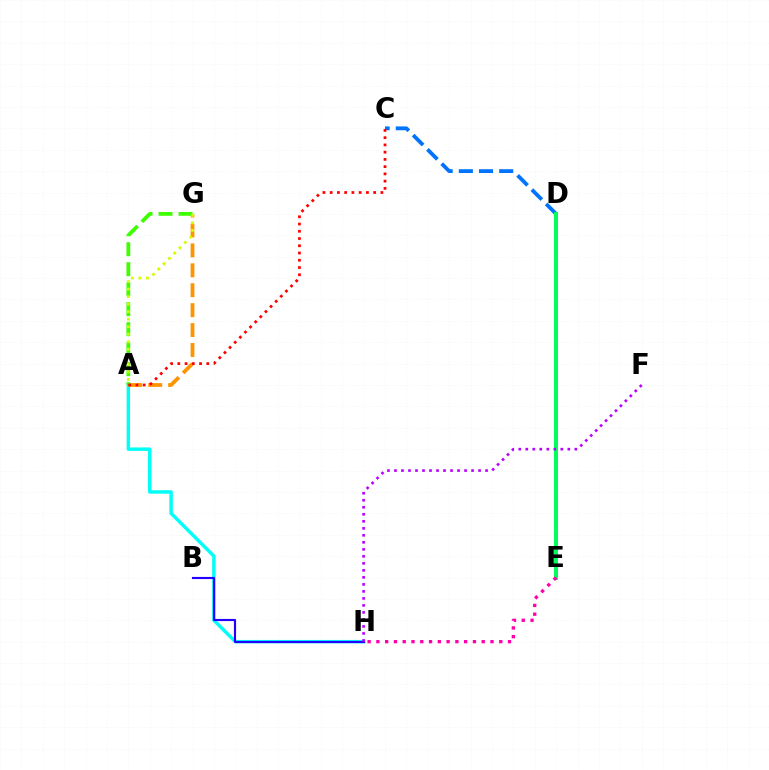{('A', 'H'): [{'color': '#00fff6', 'line_style': 'solid', 'thickness': 2.47}], ('C', 'D'): [{'color': '#0074ff', 'line_style': 'dashed', 'thickness': 2.74}], ('D', 'E'): [{'color': '#00ff5c', 'line_style': 'solid', 'thickness': 2.87}], ('B', 'H'): [{'color': '#2500ff', 'line_style': 'solid', 'thickness': 1.54}], ('A', 'G'): [{'color': '#ff9400', 'line_style': 'dashed', 'thickness': 2.71}, {'color': '#3dff00', 'line_style': 'dashed', 'thickness': 2.72}, {'color': '#d1ff00', 'line_style': 'dotted', 'thickness': 2.04}], ('F', 'H'): [{'color': '#b900ff', 'line_style': 'dotted', 'thickness': 1.9}], ('A', 'C'): [{'color': '#ff0000', 'line_style': 'dotted', 'thickness': 1.97}], ('E', 'H'): [{'color': '#ff00ac', 'line_style': 'dotted', 'thickness': 2.38}]}